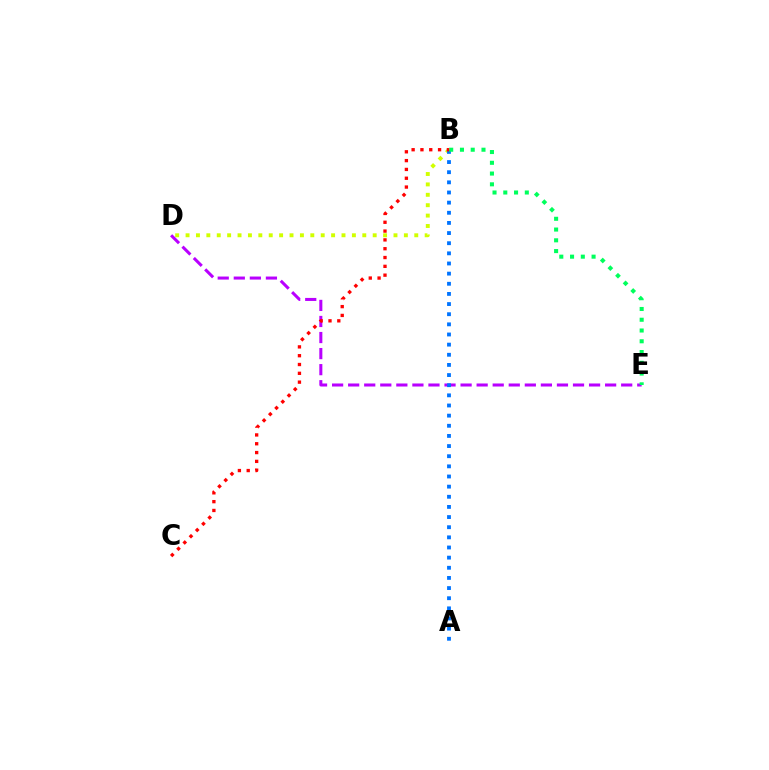{('B', 'D'): [{'color': '#d1ff00', 'line_style': 'dotted', 'thickness': 2.82}], ('D', 'E'): [{'color': '#b900ff', 'line_style': 'dashed', 'thickness': 2.18}], ('A', 'B'): [{'color': '#0074ff', 'line_style': 'dotted', 'thickness': 2.76}], ('B', 'E'): [{'color': '#00ff5c', 'line_style': 'dotted', 'thickness': 2.92}], ('B', 'C'): [{'color': '#ff0000', 'line_style': 'dotted', 'thickness': 2.39}]}